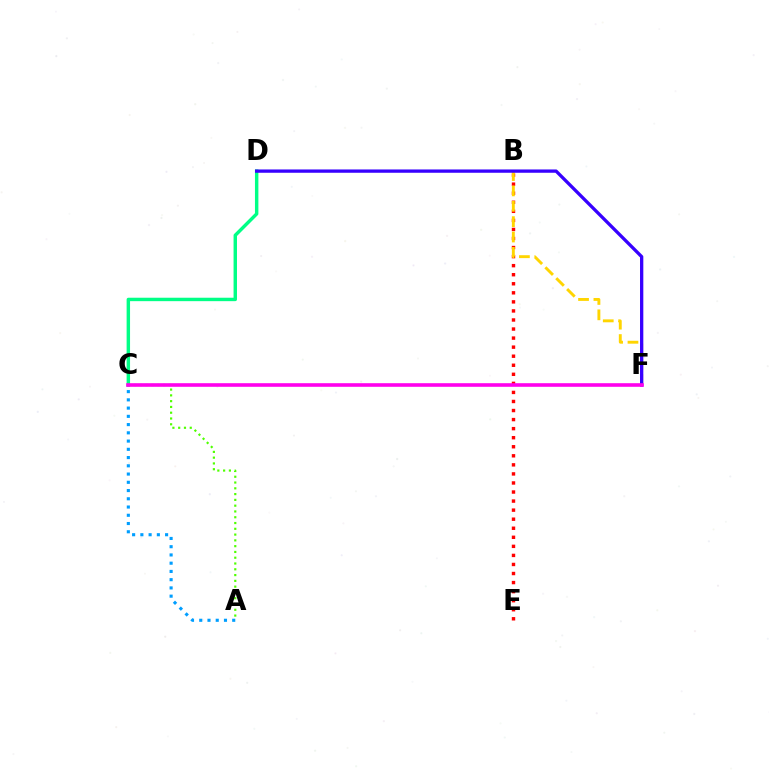{('C', 'D'): [{'color': '#00ff86', 'line_style': 'solid', 'thickness': 2.47}], ('B', 'E'): [{'color': '#ff0000', 'line_style': 'dotted', 'thickness': 2.46}], ('A', 'C'): [{'color': '#009eff', 'line_style': 'dotted', 'thickness': 2.24}, {'color': '#4fff00', 'line_style': 'dotted', 'thickness': 1.57}], ('B', 'F'): [{'color': '#ffd500', 'line_style': 'dashed', 'thickness': 2.09}], ('D', 'F'): [{'color': '#3700ff', 'line_style': 'solid', 'thickness': 2.38}], ('C', 'F'): [{'color': '#ff00ed', 'line_style': 'solid', 'thickness': 2.59}]}